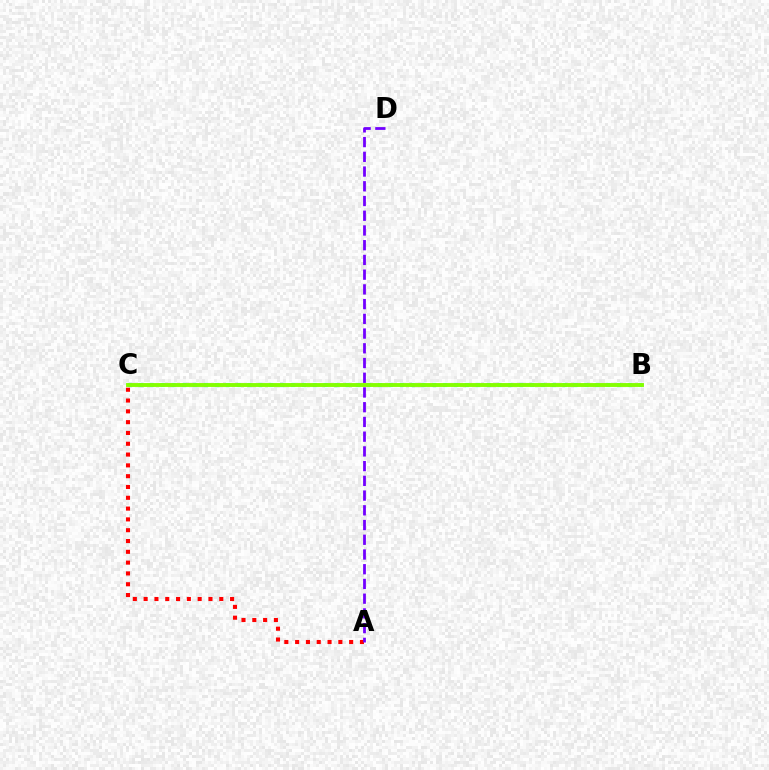{('A', 'C'): [{'color': '#ff0000', 'line_style': 'dotted', 'thickness': 2.94}], ('B', 'C'): [{'color': '#00fff6', 'line_style': 'dotted', 'thickness': 2.95}, {'color': '#84ff00', 'line_style': 'solid', 'thickness': 2.79}], ('A', 'D'): [{'color': '#7200ff', 'line_style': 'dashed', 'thickness': 2.0}]}